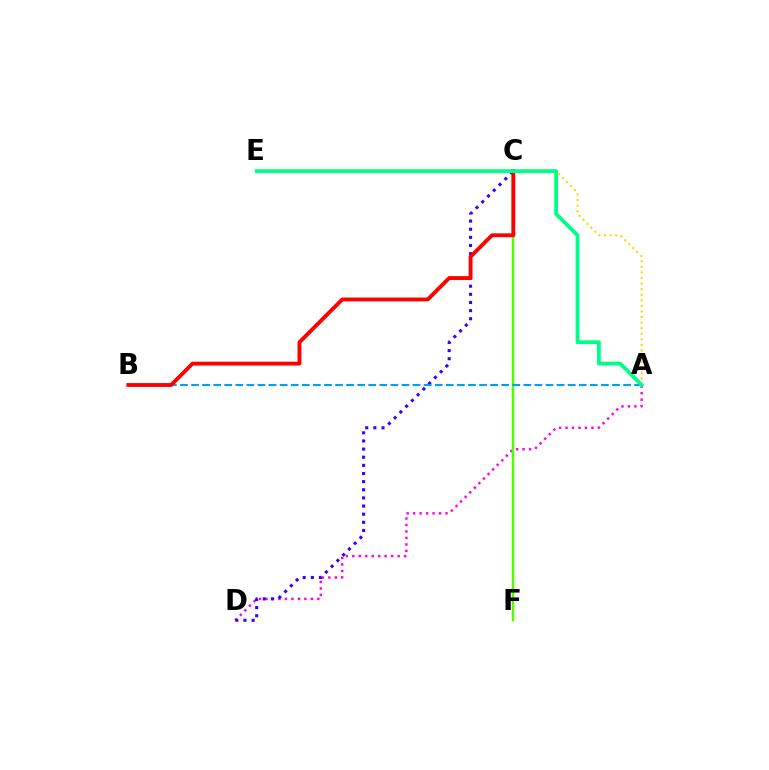{('A', 'E'): [{'color': '#ffd500', 'line_style': 'dotted', 'thickness': 1.51}, {'color': '#00ff86', 'line_style': 'solid', 'thickness': 2.73}], ('A', 'D'): [{'color': '#ff00ed', 'line_style': 'dotted', 'thickness': 1.76}], ('C', 'D'): [{'color': '#3700ff', 'line_style': 'dotted', 'thickness': 2.21}], ('C', 'F'): [{'color': '#4fff00', 'line_style': 'solid', 'thickness': 1.8}], ('A', 'B'): [{'color': '#009eff', 'line_style': 'dashed', 'thickness': 1.5}], ('B', 'C'): [{'color': '#ff0000', 'line_style': 'solid', 'thickness': 2.78}]}